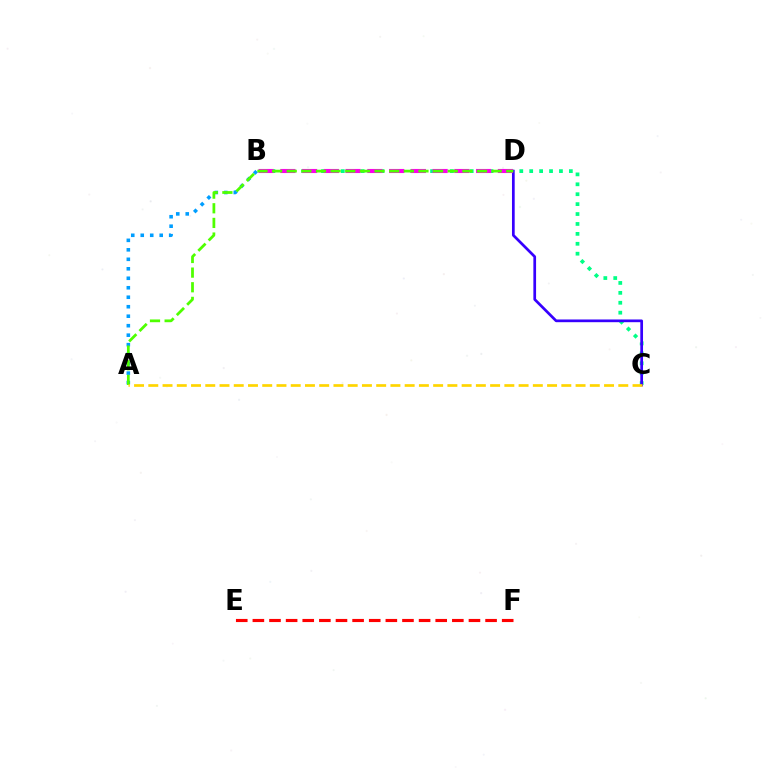{('A', 'B'): [{'color': '#009eff', 'line_style': 'dotted', 'thickness': 2.58}], ('B', 'C'): [{'color': '#00ff86', 'line_style': 'dotted', 'thickness': 2.69}], ('E', 'F'): [{'color': '#ff0000', 'line_style': 'dashed', 'thickness': 2.26}], ('C', 'D'): [{'color': '#3700ff', 'line_style': 'solid', 'thickness': 1.95}], ('B', 'D'): [{'color': '#ff00ed', 'line_style': 'dashed', 'thickness': 2.96}], ('A', 'D'): [{'color': '#4fff00', 'line_style': 'dashed', 'thickness': 1.99}], ('A', 'C'): [{'color': '#ffd500', 'line_style': 'dashed', 'thickness': 1.93}]}